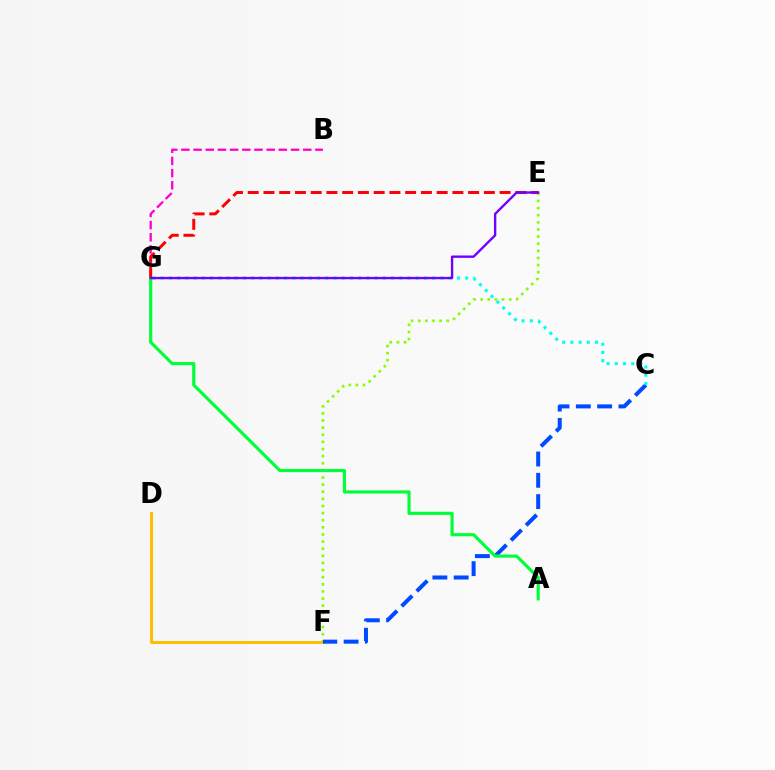{('D', 'F'): [{'color': '#ffbd00', 'line_style': 'solid', 'thickness': 2.09}], ('E', 'F'): [{'color': '#84ff00', 'line_style': 'dotted', 'thickness': 1.93}], ('C', 'F'): [{'color': '#004bff', 'line_style': 'dashed', 'thickness': 2.89}], ('B', 'G'): [{'color': '#ff00cf', 'line_style': 'dashed', 'thickness': 1.66}], ('A', 'G'): [{'color': '#00ff39', 'line_style': 'solid', 'thickness': 2.27}], ('E', 'G'): [{'color': '#ff0000', 'line_style': 'dashed', 'thickness': 2.14}, {'color': '#7200ff', 'line_style': 'solid', 'thickness': 1.7}], ('C', 'G'): [{'color': '#00fff6', 'line_style': 'dotted', 'thickness': 2.24}]}